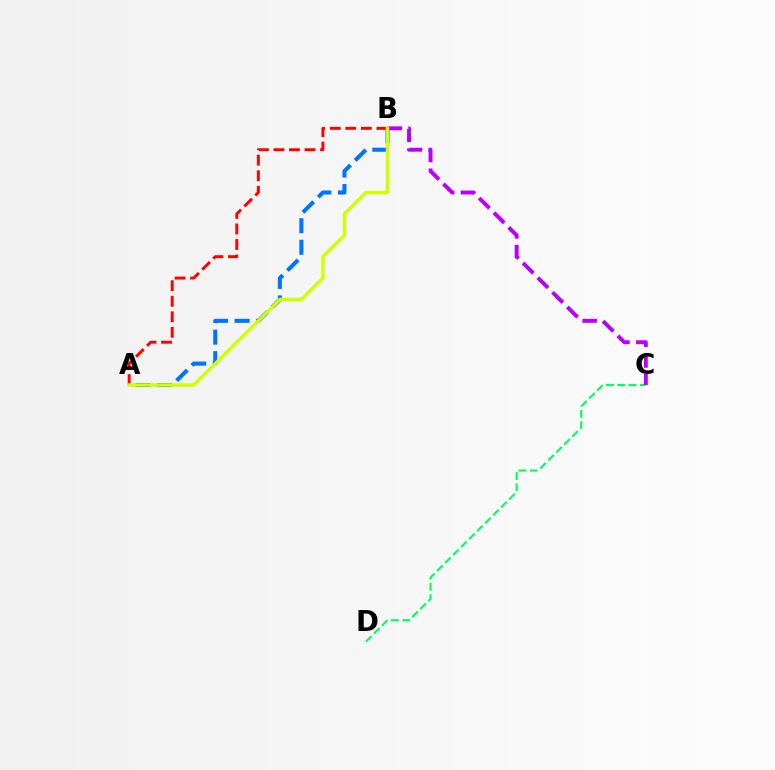{('A', 'B'): [{'color': '#0074ff', 'line_style': 'dashed', 'thickness': 2.93}, {'color': '#ff0000', 'line_style': 'dashed', 'thickness': 2.11}, {'color': '#d1ff00', 'line_style': 'solid', 'thickness': 2.46}], ('C', 'D'): [{'color': '#00ff5c', 'line_style': 'dashed', 'thickness': 1.53}], ('B', 'C'): [{'color': '#b900ff', 'line_style': 'dashed', 'thickness': 2.83}]}